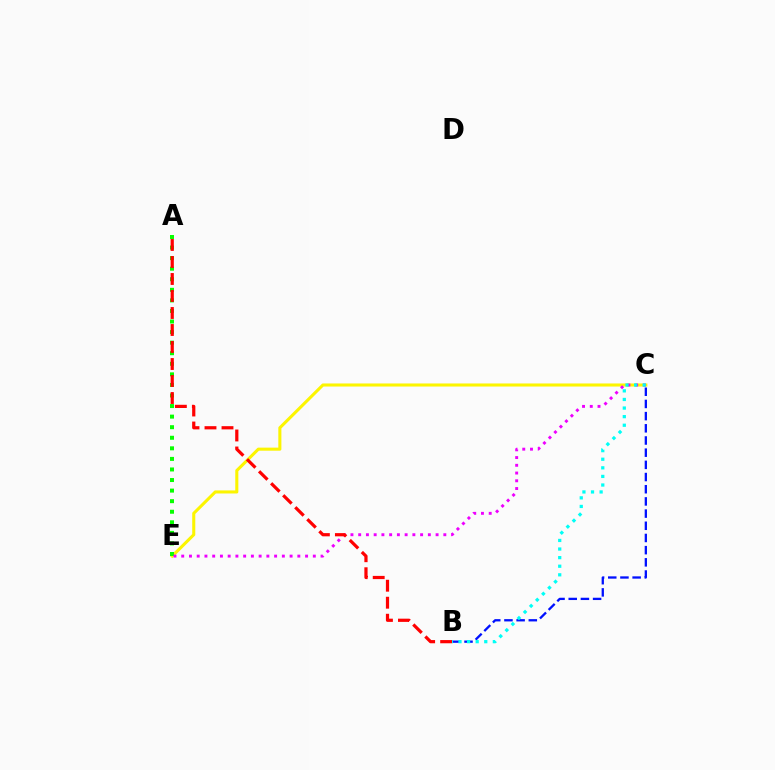{('C', 'E'): [{'color': '#fcf500', 'line_style': 'solid', 'thickness': 2.21}, {'color': '#ee00ff', 'line_style': 'dotted', 'thickness': 2.1}], ('A', 'E'): [{'color': '#08ff00', 'line_style': 'dotted', 'thickness': 2.87}], ('B', 'C'): [{'color': '#0010ff', 'line_style': 'dashed', 'thickness': 1.66}, {'color': '#00fff6', 'line_style': 'dotted', 'thickness': 2.33}], ('A', 'B'): [{'color': '#ff0000', 'line_style': 'dashed', 'thickness': 2.31}]}